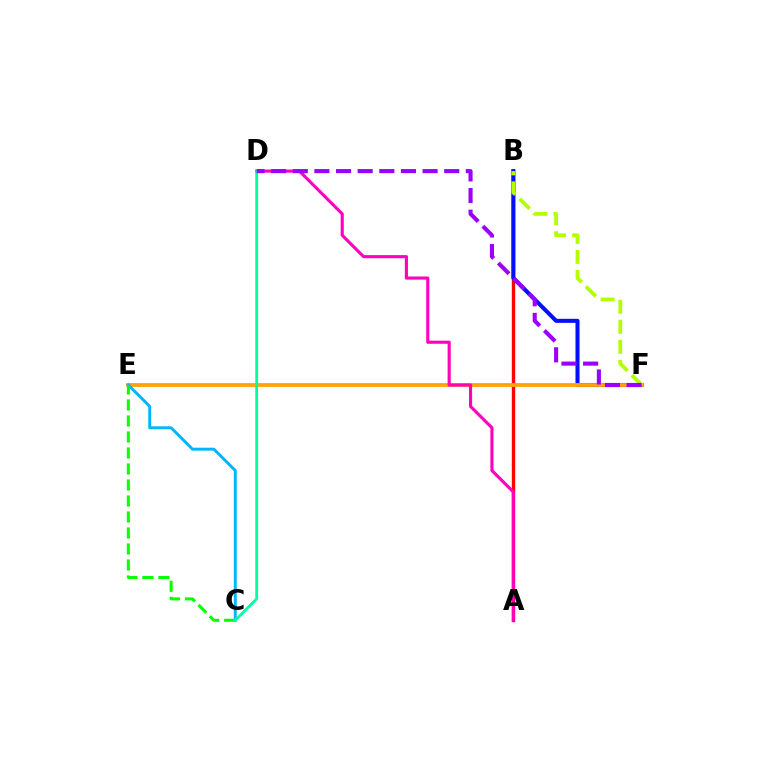{('A', 'B'): [{'color': '#ff0000', 'line_style': 'solid', 'thickness': 2.42}], ('B', 'F'): [{'color': '#0010ff', 'line_style': 'solid', 'thickness': 2.91}, {'color': '#b3ff00', 'line_style': 'dashed', 'thickness': 2.72}], ('E', 'F'): [{'color': '#ffa500', 'line_style': 'solid', 'thickness': 2.73}], ('C', 'E'): [{'color': '#00b5ff', 'line_style': 'solid', 'thickness': 2.12}, {'color': '#08ff00', 'line_style': 'dashed', 'thickness': 2.17}], ('A', 'D'): [{'color': '#ff00bd', 'line_style': 'solid', 'thickness': 2.24}], ('C', 'D'): [{'color': '#00ff9d', 'line_style': 'solid', 'thickness': 2.01}], ('D', 'F'): [{'color': '#9b00ff', 'line_style': 'dashed', 'thickness': 2.94}]}